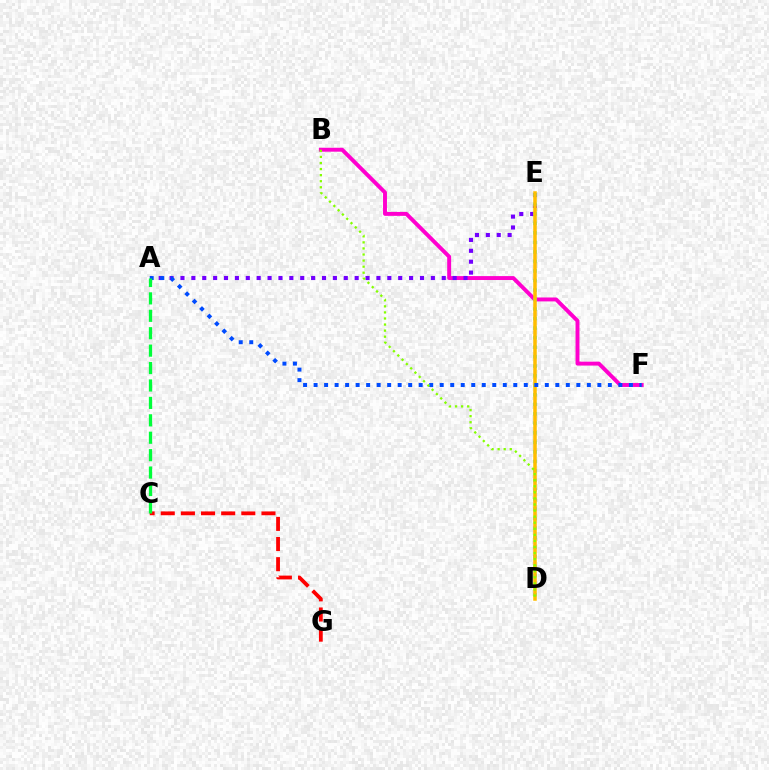{('B', 'F'): [{'color': '#ff00cf', 'line_style': 'solid', 'thickness': 2.83}], ('A', 'E'): [{'color': '#7200ff', 'line_style': 'dotted', 'thickness': 2.96}], ('D', 'E'): [{'color': '#00fff6', 'line_style': 'dotted', 'thickness': 2.59}, {'color': '#ffbd00', 'line_style': 'solid', 'thickness': 2.53}], ('A', 'F'): [{'color': '#004bff', 'line_style': 'dotted', 'thickness': 2.86}], ('C', 'G'): [{'color': '#ff0000', 'line_style': 'dashed', 'thickness': 2.74}], ('A', 'C'): [{'color': '#00ff39', 'line_style': 'dashed', 'thickness': 2.37}], ('B', 'D'): [{'color': '#84ff00', 'line_style': 'dotted', 'thickness': 1.65}]}